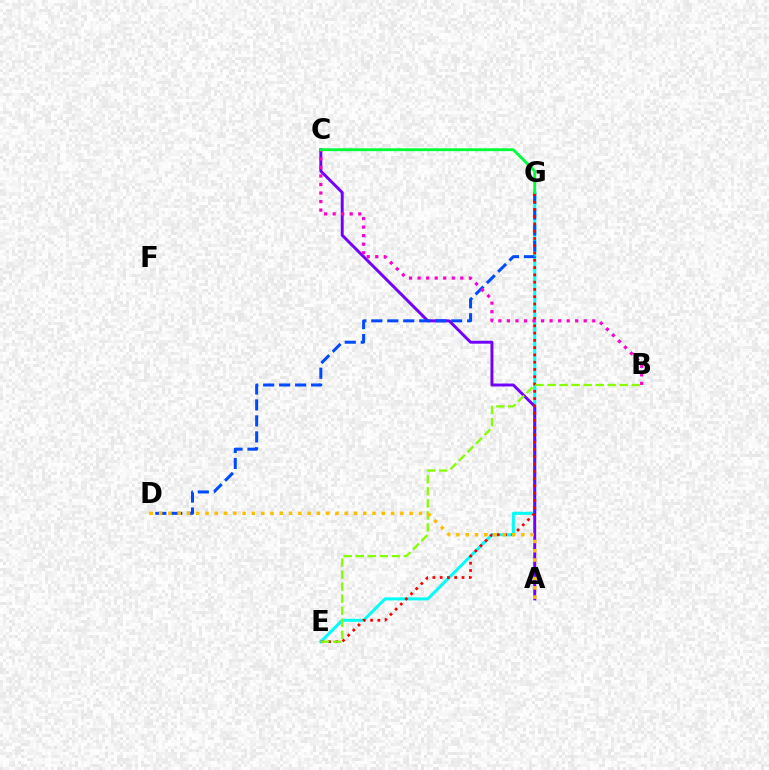{('E', 'G'): [{'color': '#00fff6', 'line_style': 'solid', 'thickness': 2.19}, {'color': '#ff0000', 'line_style': 'dotted', 'thickness': 1.98}], ('A', 'C'): [{'color': '#7200ff', 'line_style': 'solid', 'thickness': 2.11}], ('D', 'G'): [{'color': '#004bff', 'line_style': 'dashed', 'thickness': 2.17}], ('B', 'E'): [{'color': '#84ff00', 'line_style': 'dashed', 'thickness': 1.63}], ('B', 'C'): [{'color': '#ff00cf', 'line_style': 'dotted', 'thickness': 2.32}], ('A', 'D'): [{'color': '#ffbd00', 'line_style': 'dotted', 'thickness': 2.52}], ('C', 'G'): [{'color': '#00ff39', 'line_style': 'solid', 'thickness': 2.06}]}